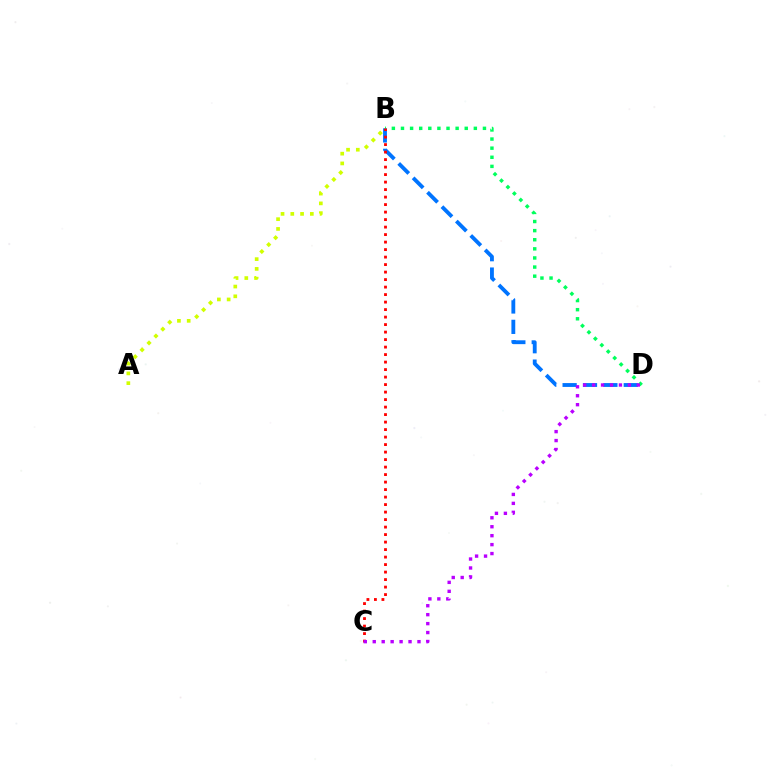{('B', 'D'): [{'color': '#0074ff', 'line_style': 'dashed', 'thickness': 2.77}, {'color': '#00ff5c', 'line_style': 'dotted', 'thickness': 2.47}], ('B', 'C'): [{'color': '#ff0000', 'line_style': 'dotted', 'thickness': 2.04}], ('A', 'B'): [{'color': '#d1ff00', 'line_style': 'dotted', 'thickness': 2.65}], ('C', 'D'): [{'color': '#b900ff', 'line_style': 'dotted', 'thickness': 2.43}]}